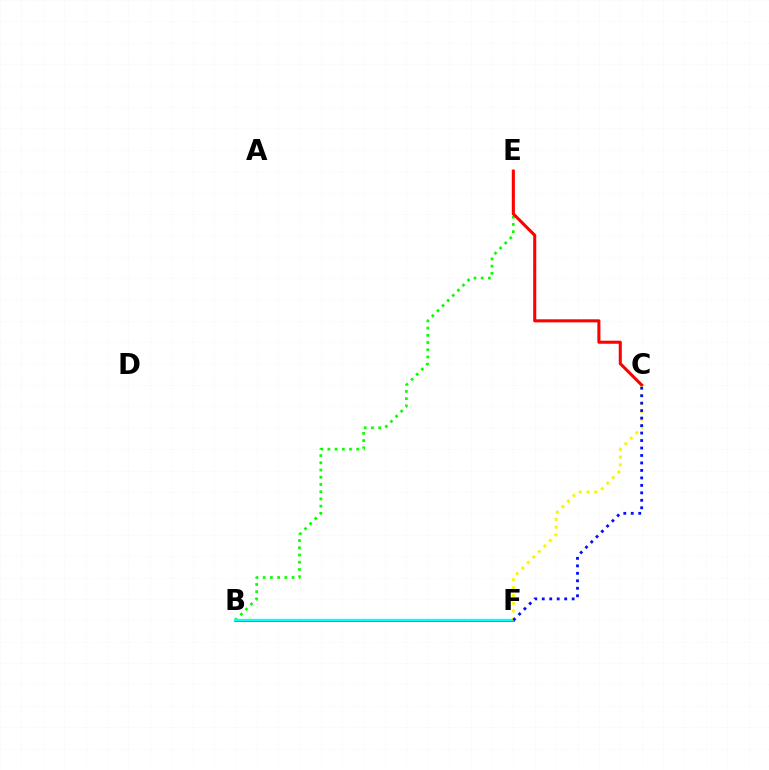{('B', 'F'): [{'color': '#ee00ff', 'line_style': 'solid', 'thickness': 1.92}, {'color': '#00fff6', 'line_style': 'solid', 'thickness': 1.67}], ('B', 'E'): [{'color': '#08ff00', 'line_style': 'dotted', 'thickness': 1.96}], ('C', 'E'): [{'color': '#ff0000', 'line_style': 'solid', 'thickness': 2.21}], ('C', 'F'): [{'color': '#fcf500', 'line_style': 'dotted', 'thickness': 2.12}, {'color': '#0010ff', 'line_style': 'dotted', 'thickness': 2.03}]}